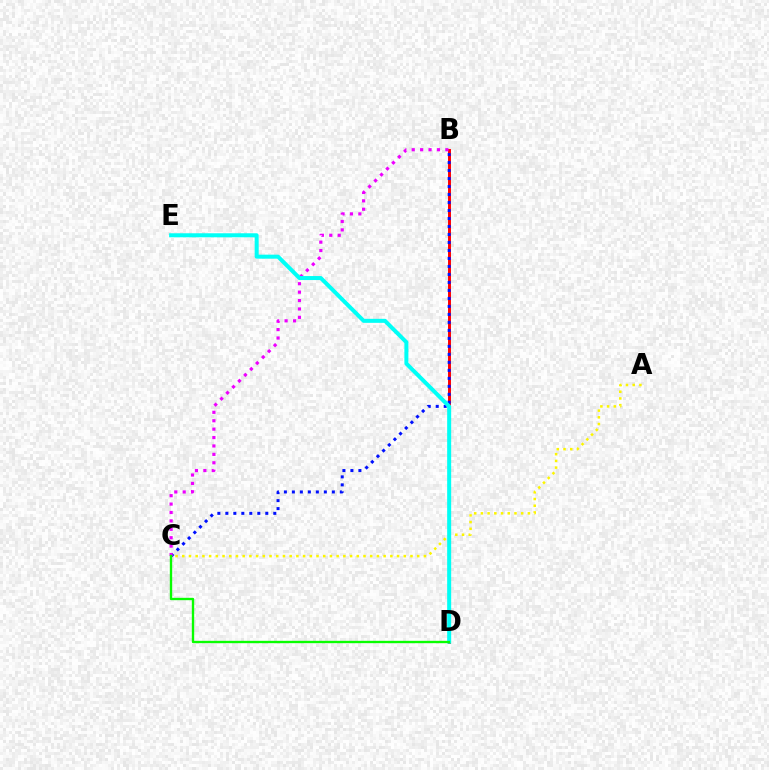{('A', 'C'): [{'color': '#fcf500', 'line_style': 'dotted', 'thickness': 1.82}], ('B', 'D'): [{'color': '#ff0000', 'line_style': 'solid', 'thickness': 2.12}], ('B', 'C'): [{'color': '#0010ff', 'line_style': 'dotted', 'thickness': 2.17}, {'color': '#ee00ff', 'line_style': 'dotted', 'thickness': 2.28}], ('D', 'E'): [{'color': '#00fff6', 'line_style': 'solid', 'thickness': 2.88}], ('C', 'D'): [{'color': '#08ff00', 'line_style': 'solid', 'thickness': 1.7}]}